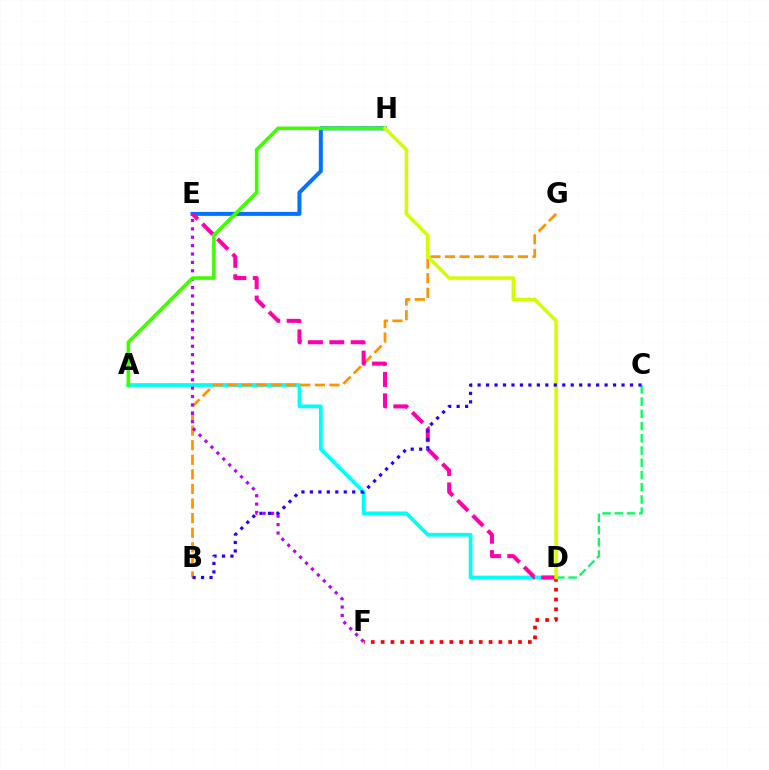{('A', 'D'): [{'color': '#00fff6', 'line_style': 'solid', 'thickness': 2.69}], ('B', 'G'): [{'color': '#ff9400', 'line_style': 'dashed', 'thickness': 1.98}], ('E', 'F'): [{'color': '#b900ff', 'line_style': 'dotted', 'thickness': 2.28}], ('E', 'H'): [{'color': '#0074ff', 'line_style': 'solid', 'thickness': 2.88}], ('C', 'D'): [{'color': '#00ff5c', 'line_style': 'dashed', 'thickness': 1.66}], ('D', 'E'): [{'color': '#ff00ac', 'line_style': 'dashed', 'thickness': 2.9}], ('D', 'F'): [{'color': '#ff0000', 'line_style': 'dotted', 'thickness': 2.67}], ('A', 'H'): [{'color': '#3dff00', 'line_style': 'solid', 'thickness': 2.58}], ('D', 'H'): [{'color': '#d1ff00', 'line_style': 'solid', 'thickness': 2.57}], ('B', 'C'): [{'color': '#2500ff', 'line_style': 'dotted', 'thickness': 2.3}]}